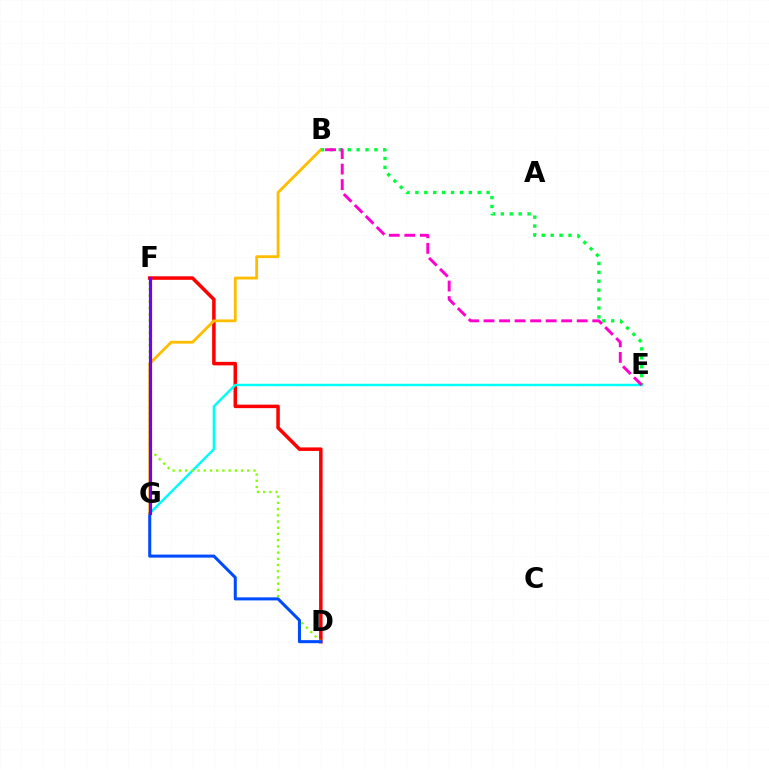{('D', 'F'): [{'color': '#ff0000', 'line_style': 'solid', 'thickness': 2.53}, {'color': '#84ff00', 'line_style': 'dotted', 'thickness': 1.69}], ('E', 'G'): [{'color': '#00fff6', 'line_style': 'solid', 'thickness': 1.78}], ('D', 'G'): [{'color': '#004bff', 'line_style': 'solid', 'thickness': 2.19}], ('B', 'G'): [{'color': '#ffbd00', 'line_style': 'solid', 'thickness': 2.02}], ('B', 'E'): [{'color': '#00ff39', 'line_style': 'dotted', 'thickness': 2.42}, {'color': '#ff00cf', 'line_style': 'dashed', 'thickness': 2.11}], ('F', 'G'): [{'color': '#7200ff', 'line_style': 'solid', 'thickness': 2.3}]}